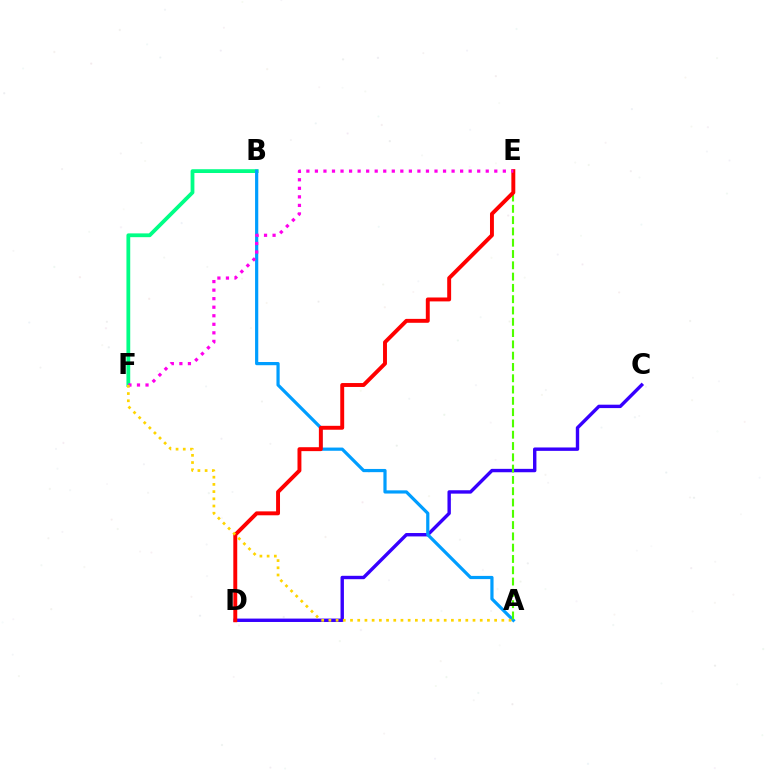{('C', 'D'): [{'color': '#3700ff', 'line_style': 'solid', 'thickness': 2.45}], ('B', 'F'): [{'color': '#00ff86', 'line_style': 'solid', 'thickness': 2.73}], ('A', 'B'): [{'color': '#009eff', 'line_style': 'solid', 'thickness': 2.31}], ('A', 'E'): [{'color': '#4fff00', 'line_style': 'dashed', 'thickness': 1.53}], ('D', 'E'): [{'color': '#ff0000', 'line_style': 'solid', 'thickness': 2.82}], ('E', 'F'): [{'color': '#ff00ed', 'line_style': 'dotted', 'thickness': 2.32}], ('A', 'F'): [{'color': '#ffd500', 'line_style': 'dotted', 'thickness': 1.96}]}